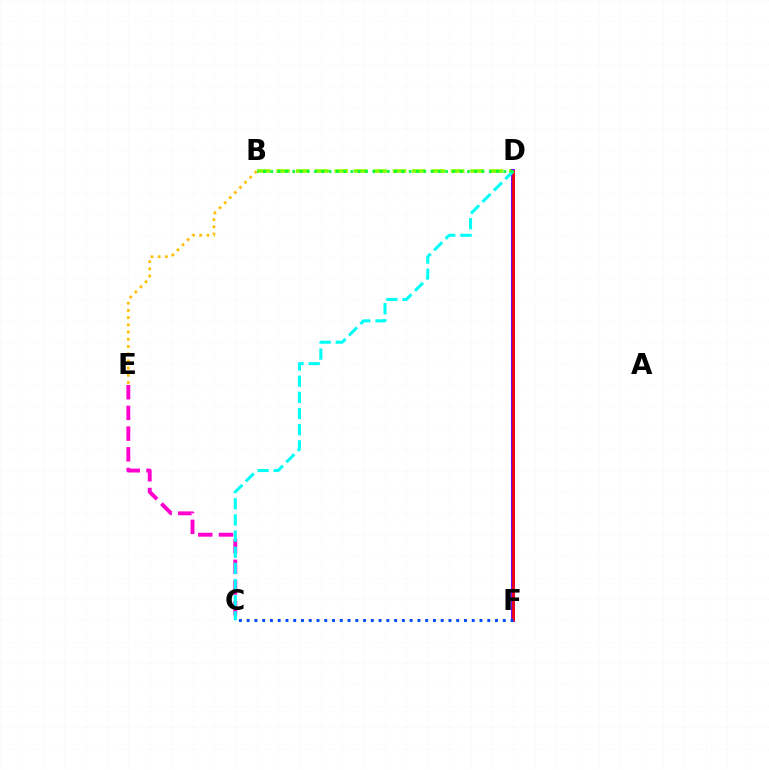{('C', 'E'): [{'color': '#ff00cf', 'line_style': 'dashed', 'thickness': 2.81}], ('B', 'D'): [{'color': '#84ff00', 'line_style': 'dashed', 'thickness': 2.63}, {'color': '#00ff39', 'line_style': 'dotted', 'thickness': 1.98}], ('D', 'F'): [{'color': '#7200ff', 'line_style': 'solid', 'thickness': 2.83}, {'color': '#ff0000', 'line_style': 'solid', 'thickness': 1.89}], ('B', 'E'): [{'color': '#ffbd00', 'line_style': 'dotted', 'thickness': 1.96}], ('C', 'D'): [{'color': '#00fff6', 'line_style': 'dashed', 'thickness': 2.2}], ('C', 'F'): [{'color': '#004bff', 'line_style': 'dotted', 'thickness': 2.11}]}